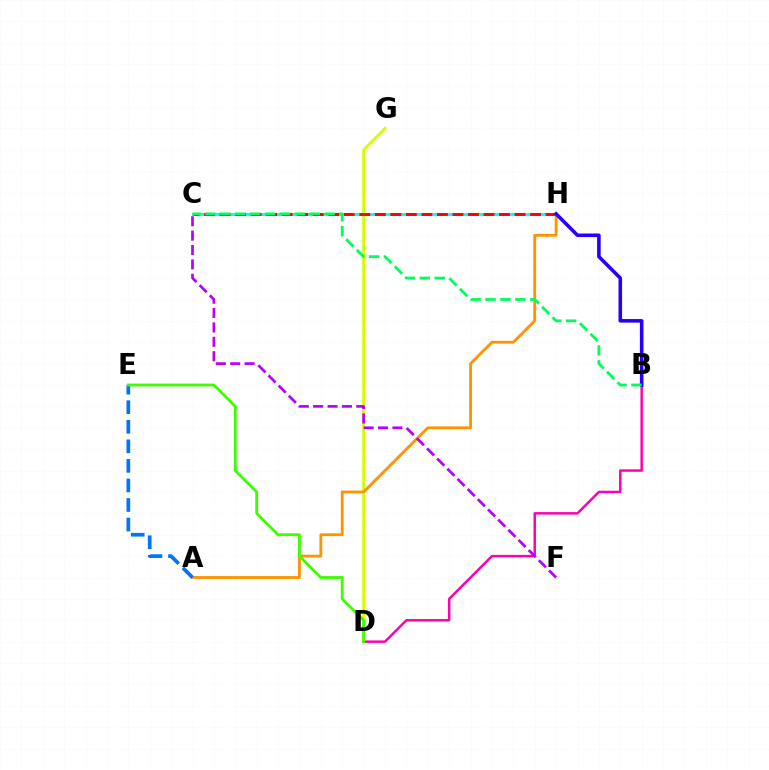{('D', 'G'): [{'color': '#d1ff00', 'line_style': 'solid', 'thickness': 2.02}], ('B', 'D'): [{'color': '#ff00ac', 'line_style': 'solid', 'thickness': 1.78}], ('C', 'H'): [{'color': '#00fff6', 'line_style': 'solid', 'thickness': 2.09}, {'color': '#ff0000', 'line_style': 'dashed', 'thickness': 2.11}], ('A', 'H'): [{'color': '#ff9400', 'line_style': 'solid', 'thickness': 2.04}], ('C', 'F'): [{'color': '#b900ff', 'line_style': 'dashed', 'thickness': 1.95}], ('A', 'E'): [{'color': '#0074ff', 'line_style': 'dashed', 'thickness': 2.66}], ('B', 'H'): [{'color': '#2500ff', 'line_style': 'solid', 'thickness': 2.57}], ('B', 'C'): [{'color': '#00ff5c', 'line_style': 'dashed', 'thickness': 2.03}], ('D', 'E'): [{'color': '#3dff00', 'line_style': 'solid', 'thickness': 2.04}]}